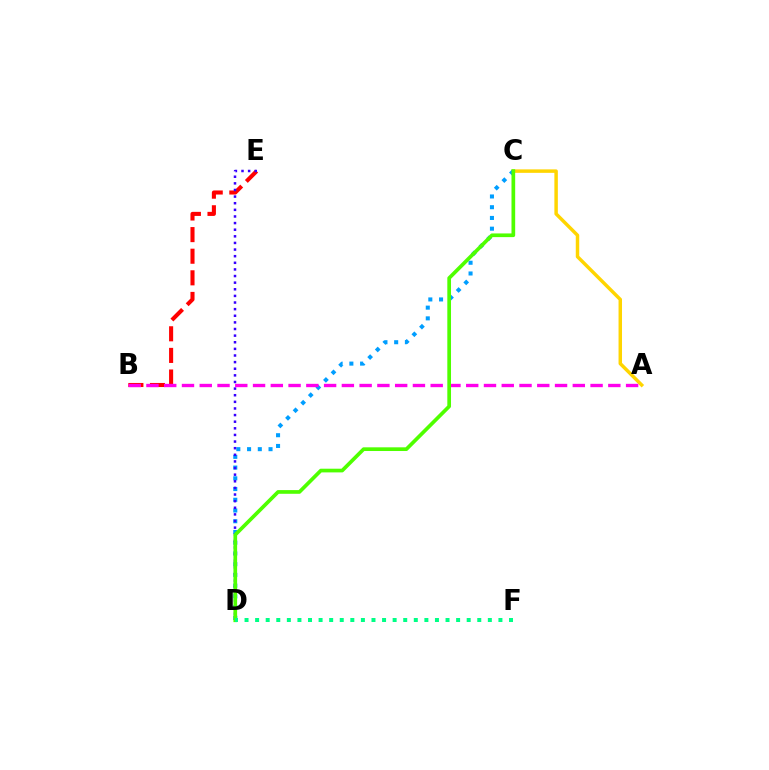{('A', 'C'): [{'color': '#ffd500', 'line_style': 'solid', 'thickness': 2.5}], ('B', 'E'): [{'color': '#ff0000', 'line_style': 'dashed', 'thickness': 2.94}], ('C', 'D'): [{'color': '#009eff', 'line_style': 'dotted', 'thickness': 2.92}, {'color': '#4fff00', 'line_style': 'solid', 'thickness': 2.66}], ('D', 'E'): [{'color': '#3700ff', 'line_style': 'dotted', 'thickness': 1.8}], ('A', 'B'): [{'color': '#ff00ed', 'line_style': 'dashed', 'thickness': 2.41}], ('D', 'F'): [{'color': '#00ff86', 'line_style': 'dotted', 'thickness': 2.87}]}